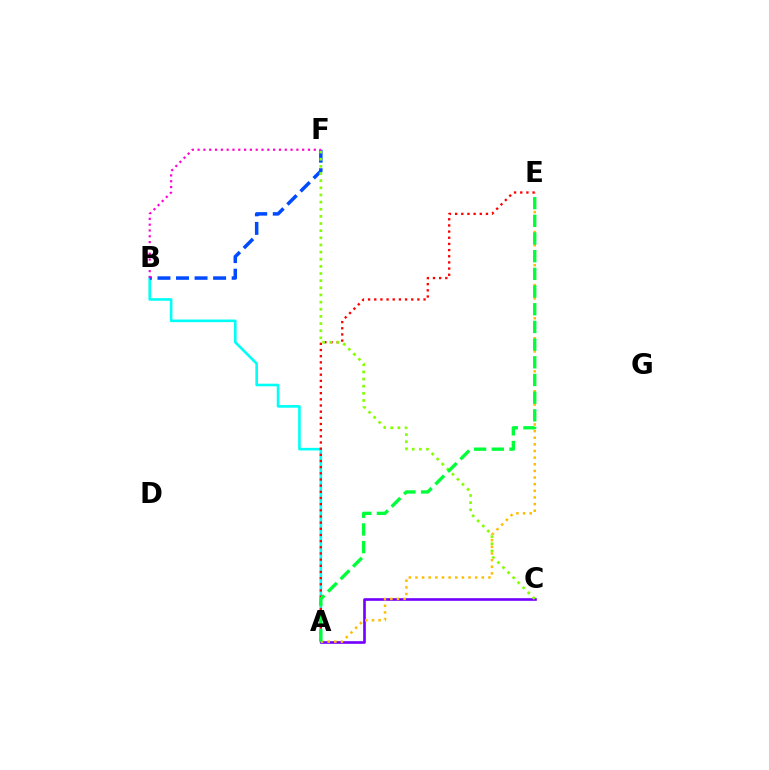{('A', 'B'): [{'color': '#00fff6', 'line_style': 'solid', 'thickness': 1.89}], ('A', 'C'): [{'color': '#7200ff', 'line_style': 'solid', 'thickness': 1.9}], ('B', 'F'): [{'color': '#004bff', 'line_style': 'dashed', 'thickness': 2.52}, {'color': '#ff00cf', 'line_style': 'dotted', 'thickness': 1.58}], ('A', 'E'): [{'color': '#ffbd00', 'line_style': 'dotted', 'thickness': 1.8}, {'color': '#ff0000', 'line_style': 'dotted', 'thickness': 1.67}, {'color': '#00ff39', 'line_style': 'dashed', 'thickness': 2.4}], ('C', 'F'): [{'color': '#84ff00', 'line_style': 'dotted', 'thickness': 1.94}]}